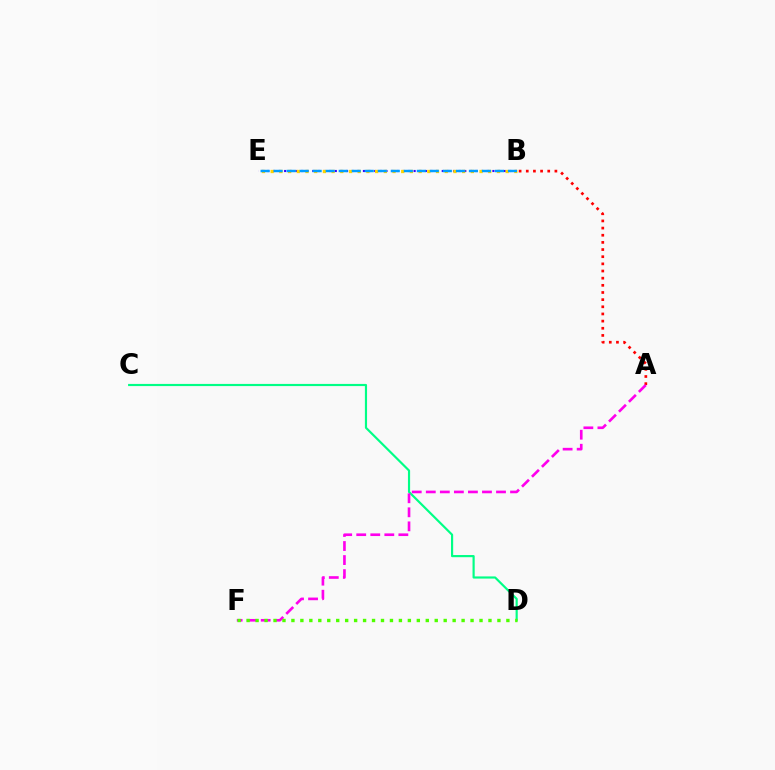{('B', 'E'): [{'color': '#3700ff', 'line_style': 'dotted', 'thickness': 1.53}, {'color': '#ffd500', 'line_style': 'dotted', 'thickness': 2.36}, {'color': '#009eff', 'line_style': 'dashed', 'thickness': 1.77}], ('A', 'B'): [{'color': '#ff0000', 'line_style': 'dotted', 'thickness': 1.94}], ('C', 'D'): [{'color': '#00ff86', 'line_style': 'solid', 'thickness': 1.56}], ('A', 'F'): [{'color': '#ff00ed', 'line_style': 'dashed', 'thickness': 1.91}], ('D', 'F'): [{'color': '#4fff00', 'line_style': 'dotted', 'thickness': 2.43}]}